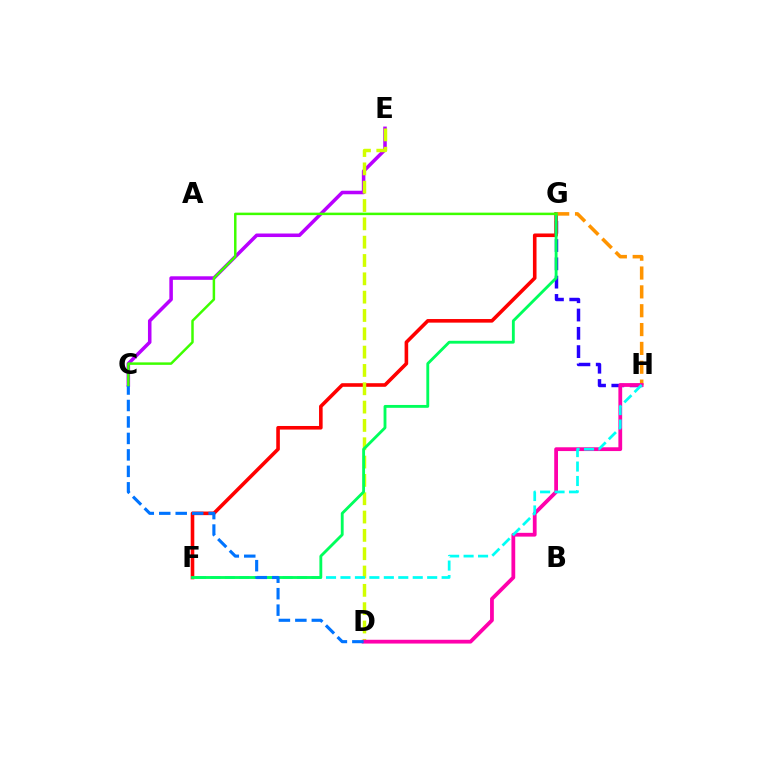{('G', 'H'): [{'color': '#2500ff', 'line_style': 'dashed', 'thickness': 2.49}, {'color': '#ff9400', 'line_style': 'dashed', 'thickness': 2.56}], ('F', 'G'): [{'color': '#ff0000', 'line_style': 'solid', 'thickness': 2.59}, {'color': '#00ff5c', 'line_style': 'solid', 'thickness': 2.05}], ('C', 'E'): [{'color': '#b900ff', 'line_style': 'solid', 'thickness': 2.54}], ('D', 'E'): [{'color': '#d1ff00', 'line_style': 'dashed', 'thickness': 2.49}], ('D', 'H'): [{'color': '#ff00ac', 'line_style': 'solid', 'thickness': 2.72}], ('F', 'H'): [{'color': '#00fff6', 'line_style': 'dashed', 'thickness': 1.96}], ('C', 'D'): [{'color': '#0074ff', 'line_style': 'dashed', 'thickness': 2.24}], ('C', 'G'): [{'color': '#3dff00', 'line_style': 'solid', 'thickness': 1.79}]}